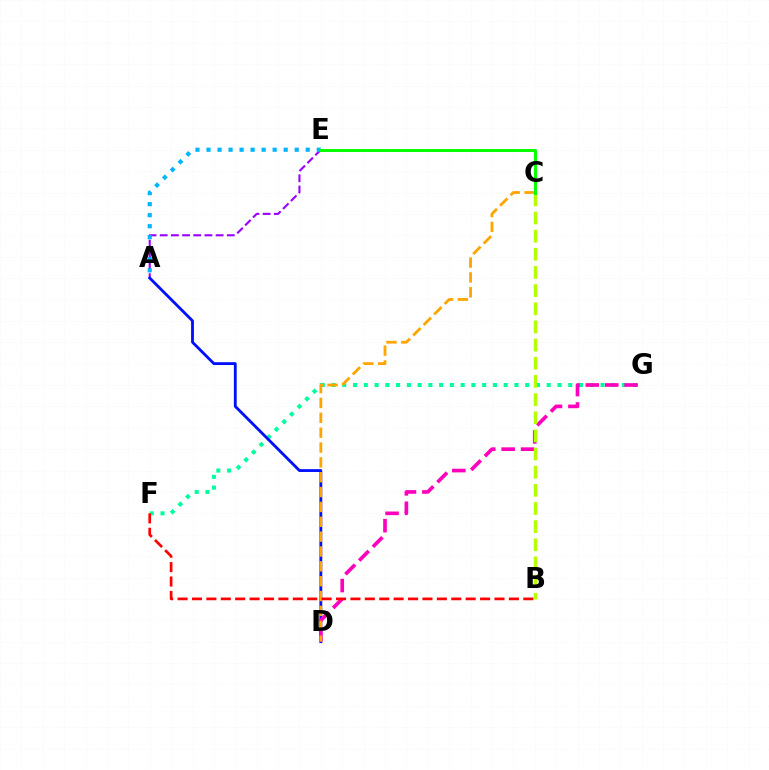{('A', 'E'): [{'color': '#9b00ff', 'line_style': 'dashed', 'thickness': 1.52}, {'color': '#00b5ff', 'line_style': 'dotted', 'thickness': 2.99}], ('F', 'G'): [{'color': '#00ff9d', 'line_style': 'dotted', 'thickness': 2.92}], ('A', 'D'): [{'color': '#0010ff', 'line_style': 'solid', 'thickness': 2.04}], ('D', 'G'): [{'color': '#ff00bd', 'line_style': 'dashed', 'thickness': 2.64}], ('B', 'C'): [{'color': '#b3ff00', 'line_style': 'dashed', 'thickness': 2.47}], ('C', 'D'): [{'color': '#ffa500', 'line_style': 'dashed', 'thickness': 2.02}], ('C', 'E'): [{'color': '#08ff00', 'line_style': 'solid', 'thickness': 2.18}], ('B', 'F'): [{'color': '#ff0000', 'line_style': 'dashed', 'thickness': 1.96}]}